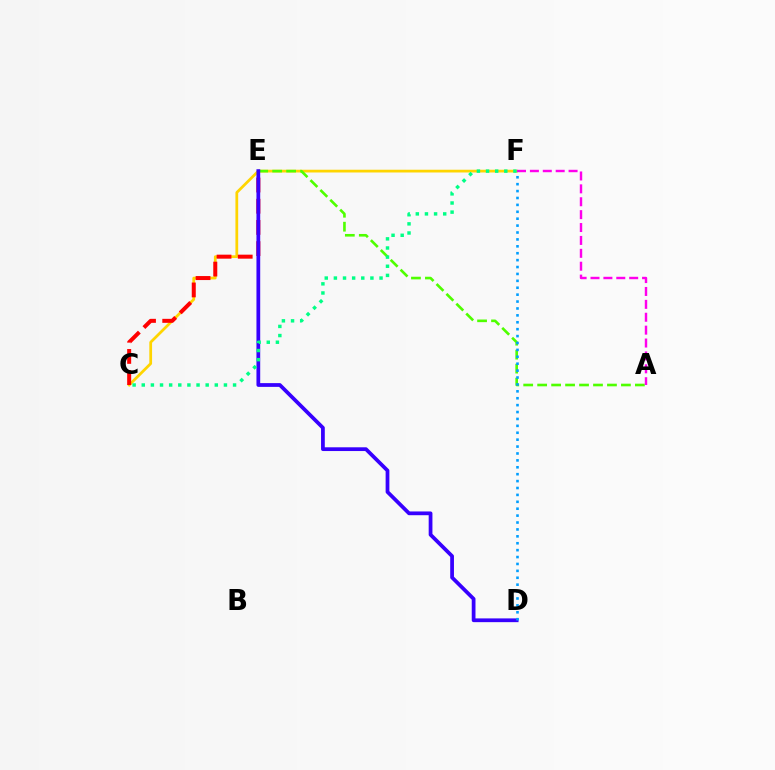{('C', 'F'): [{'color': '#ffd500', 'line_style': 'solid', 'thickness': 1.98}, {'color': '#00ff86', 'line_style': 'dotted', 'thickness': 2.48}], ('C', 'E'): [{'color': '#ff0000', 'line_style': 'dashed', 'thickness': 2.88}], ('A', 'E'): [{'color': '#4fff00', 'line_style': 'dashed', 'thickness': 1.9}], ('D', 'E'): [{'color': '#3700ff', 'line_style': 'solid', 'thickness': 2.7}], ('A', 'F'): [{'color': '#ff00ed', 'line_style': 'dashed', 'thickness': 1.75}], ('D', 'F'): [{'color': '#009eff', 'line_style': 'dotted', 'thickness': 1.88}]}